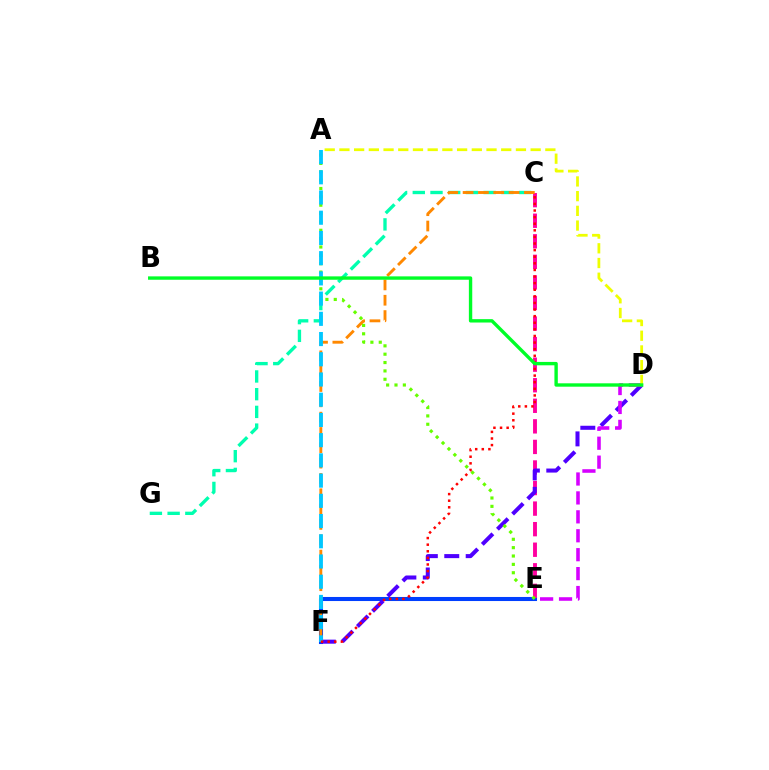{('E', 'F'): [{'color': '#003fff', 'line_style': 'solid', 'thickness': 2.92}], ('C', 'E'): [{'color': '#ff00a0', 'line_style': 'dashed', 'thickness': 2.79}], ('D', 'F'): [{'color': '#4f00ff', 'line_style': 'dashed', 'thickness': 2.91}], ('C', 'G'): [{'color': '#00ffaf', 'line_style': 'dashed', 'thickness': 2.41}], ('C', 'F'): [{'color': '#ff8800', 'line_style': 'dashed', 'thickness': 2.08}, {'color': '#ff0000', 'line_style': 'dotted', 'thickness': 1.79}], ('A', 'E'): [{'color': '#66ff00', 'line_style': 'dotted', 'thickness': 2.27}], ('D', 'E'): [{'color': '#d600ff', 'line_style': 'dashed', 'thickness': 2.57}], ('A', 'F'): [{'color': '#00c7ff', 'line_style': 'dashed', 'thickness': 2.75}], ('A', 'D'): [{'color': '#eeff00', 'line_style': 'dashed', 'thickness': 2.0}], ('B', 'D'): [{'color': '#00ff27', 'line_style': 'solid', 'thickness': 2.43}]}